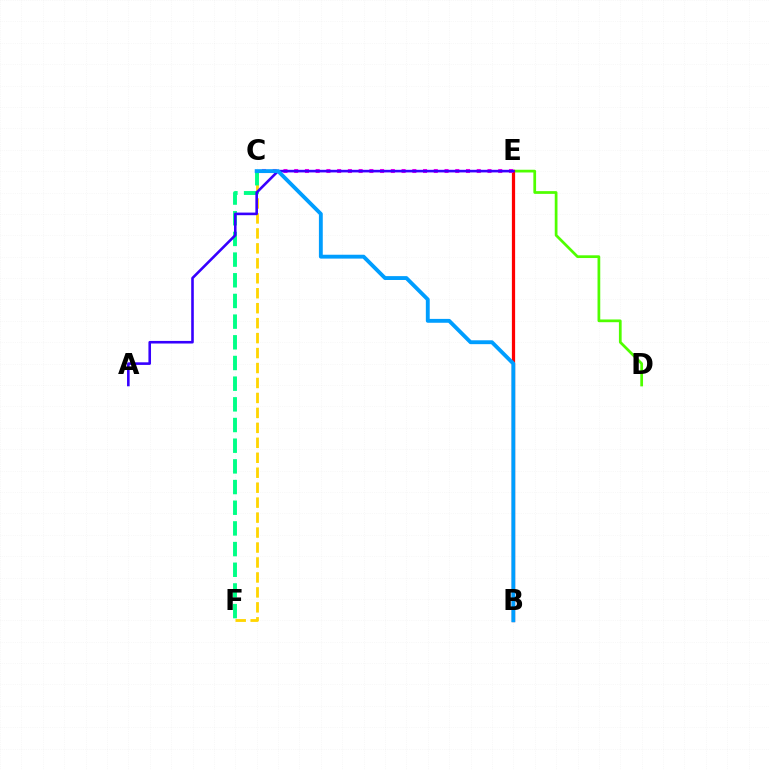{('D', 'E'): [{'color': '#4fff00', 'line_style': 'solid', 'thickness': 1.97}], ('B', 'E'): [{'color': '#ff0000', 'line_style': 'solid', 'thickness': 2.33}], ('C', 'E'): [{'color': '#ff00ed', 'line_style': 'dotted', 'thickness': 2.92}], ('C', 'F'): [{'color': '#ffd500', 'line_style': 'dashed', 'thickness': 2.03}, {'color': '#00ff86', 'line_style': 'dashed', 'thickness': 2.81}], ('A', 'E'): [{'color': '#3700ff', 'line_style': 'solid', 'thickness': 1.87}], ('B', 'C'): [{'color': '#009eff', 'line_style': 'solid', 'thickness': 2.78}]}